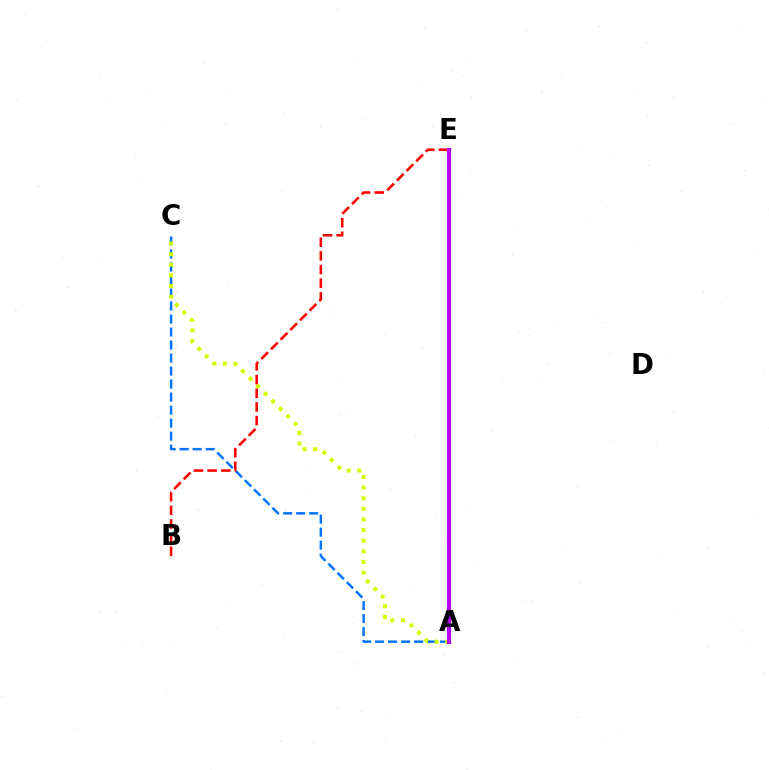{('A', 'C'): [{'color': '#0074ff', 'line_style': 'dashed', 'thickness': 1.77}, {'color': '#d1ff00', 'line_style': 'dotted', 'thickness': 2.89}], ('B', 'E'): [{'color': '#ff0000', 'line_style': 'dashed', 'thickness': 1.86}], ('A', 'E'): [{'color': '#00ff5c', 'line_style': 'dotted', 'thickness': 2.2}, {'color': '#b900ff', 'line_style': 'solid', 'thickness': 3.0}]}